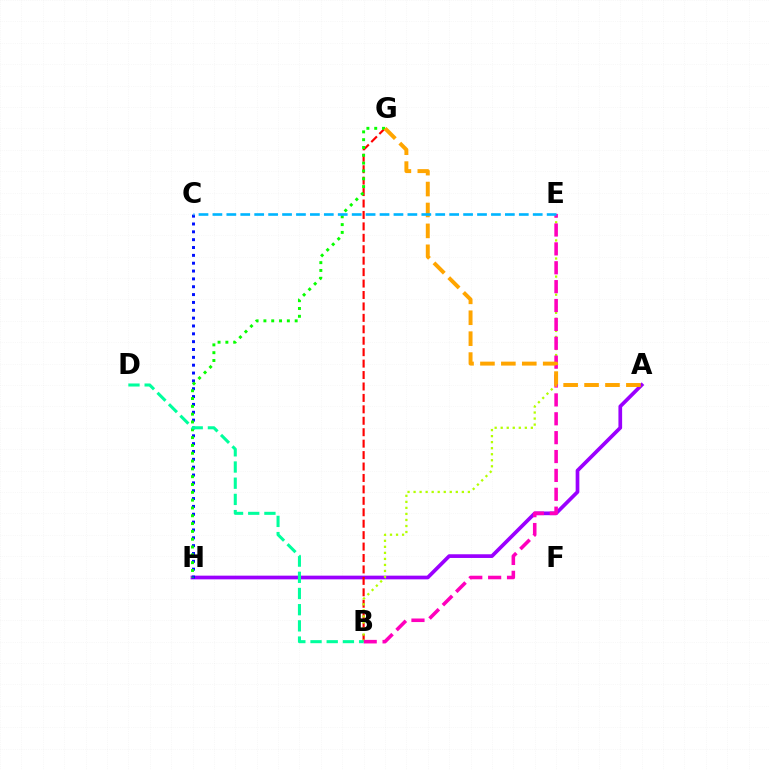{('A', 'H'): [{'color': '#9b00ff', 'line_style': 'solid', 'thickness': 2.66}], ('C', 'H'): [{'color': '#0010ff', 'line_style': 'dotted', 'thickness': 2.13}], ('B', 'G'): [{'color': '#ff0000', 'line_style': 'dashed', 'thickness': 1.55}], ('B', 'E'): [{'color': '#b3ff00', 'line_style': 'dotted', 'thickness': 1.64}, {'color': '#ff00bd', 'line_style': 'dashed', 'thickness': 2.56}], ('G', 'H'): [{'color': '#08ff00', 'line_style': 'dotted', 'thickness': 2.12}], ('A', 'G'): [{'color': '#ffa500', 'line_style': 'dashed', 'thickness': 2.84}], ('C', 'E'): [{'color': '#00b5ff', 'line_style': 'dashed', 'thickness': 1.89}], ('B', 'D'): [{'color': '#00ff9d', 'line_style': 'dashed', 'thickness': 2.2}]}